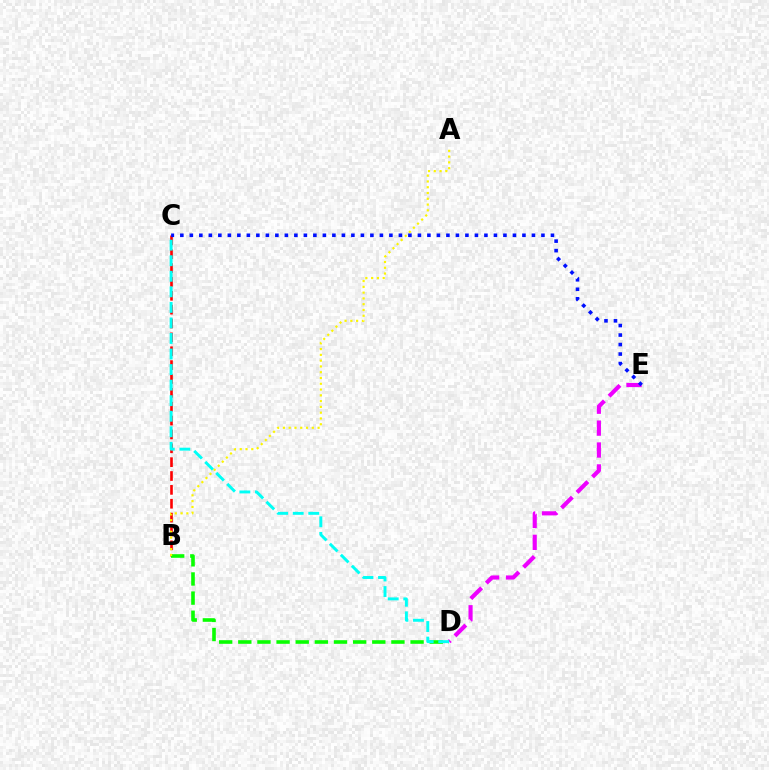{('D', 'E'): [{'color': '#ee00ff', 'line_style': 'dashed', 'thickness': 2.98}], ('B', 'C'): [{'color': '#ff0000', 'line_style': 'dashed', 'thickness': 1.88}], ('C', 'E'): [{'color': '#0010ff', 'line_style': 'dotted', 'thickness': 2.58}], ('B', 'D'): [{'color': '#08ff00', 'line_style': 'dashed', 'thickness': 2.6}], ('C', 'D'): [{'color': '#00fff6', 'line_style': 'dashed', 'thickness': 2.11}], ('A', 'B'): [{'color': '#fcf500', 'line_style': 'dotted', 'thickness': 1.57}]}